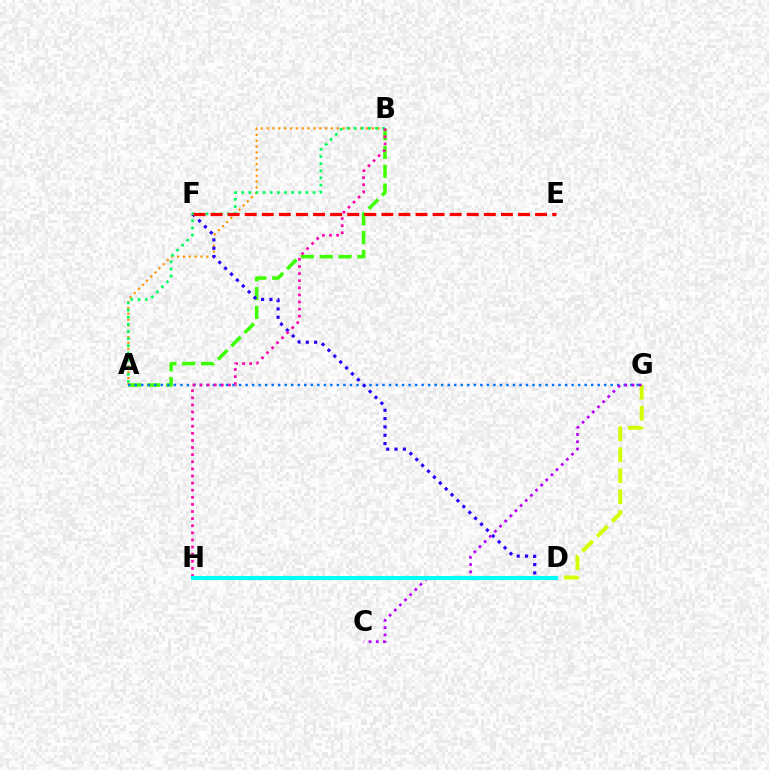{('A', 'B'): [{'color': '#3dff00', 'line_style': 'dashed', 'thickness': 2.55}, {'color': '#ff9400', 'line_style': 'dotted', 'thickness': 1.59}, {'color': '#00ff5c', 'line_style': 'dotted', 'thickness': 1.94}], ('A', 'G'): [{'color': '#0074ff', 'line_style': 'dotted', 'thickness': 1.77}], ('D', 'F'): [{'color': '#2500ff', 'line_style': 'dotted', 'thickness': 2.26}], ('D', 'G'): [{'color': '#d1ff00', 'line_style': 'dashed', 'thickness': 2.85}], ('B', 'H'): [{'color': '#ff00ac', 'line_style': 'dotted', 'thickness': 1.93}], ('C', 'G'): [{'color': '#b900ff', 'line_style': 'dotted', 'thickness': 1.97}], ('D', 'H'): [{'color': '#00fff6', 'line_style': 'solid', 'thickness': 2.92}], ('E', 'F'): [{'color': '#ff0000', 'line_style': 'dashed', 'thickness': 2.32}]}